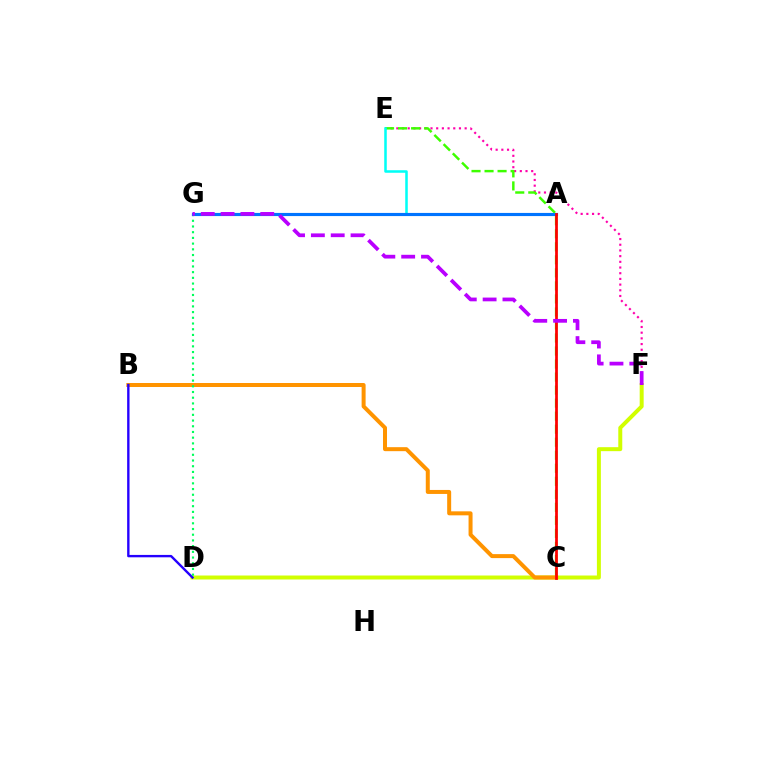{('E', 'F'): [{'color': '#ff00ac', 'line_style': 'dotted', 'thickness': 1.55}], ('C', 'E'): [{'color': '#3dff00', 'line_style': 'dashed', 'thickness': 1.77}], ('D', 'F'): [{'color': '#d1ff00', 'line_style': 'solid', 'thickness': 2.86}], ('B', 'C'): [{'color': '#ff9400', 'line_style': 'solid', 'thickness': 2.87}], ('B', 'D'): [{'color': '#2500ff', 'line_style': 'solid', 'thickness': 1.71}], ('A', 'E'): [{'color': '#00fff6', 'line_style': 'solid', 'thickness': 1.83}], ('D', 'G'): [{'color': '#00ff5c', 'line_style': 'dotted', 'thickness': 1.55}], ('A', 'G'): [{'color': '#0074ff', 'line_style': 'solid', 'thickness': 2.26}], ('A', 'C'): [{'color': '#ff0000', 'line_style': 'solid', 'thickness': 1.97}], ('F', 'G'): [{'color': '#b900ff', 'line_style': 'dashed', 'thickness': 2.69}]}